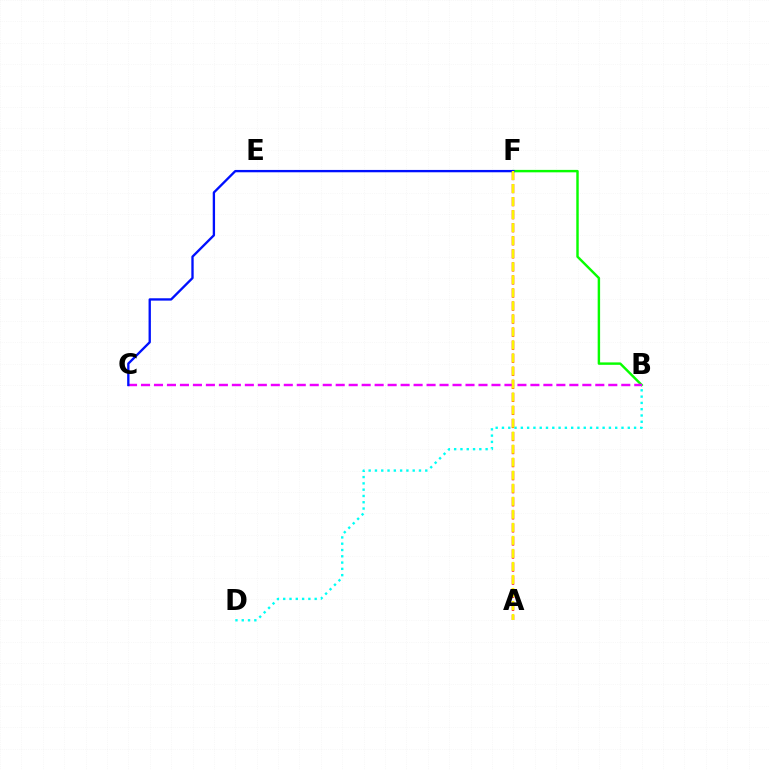{('A', 'F'): [{'color': '#ff0000', 'line_style': 'dashed', 'thickness': 1.77}, {'color': '#fcf500', 'line_style': 'dashed', 'thickness': 1.77}], ('B', 'F'): [{'color': '#08ff00', 'line_style': 'solid', 'thickness': 1.75}], ('B', 'D'): [{'color': '#00fff6', 'line_style': 'dotted', 'thickness': 1.71}], ('B', 'C'): [{'color': '#ee00ff', 'line_style': 'dashed', 'thickness': 1.76}], ('C', 'F'): [{'color': '#0010ff', 'line_style': 'solid', 'thickness': 1.68}]}